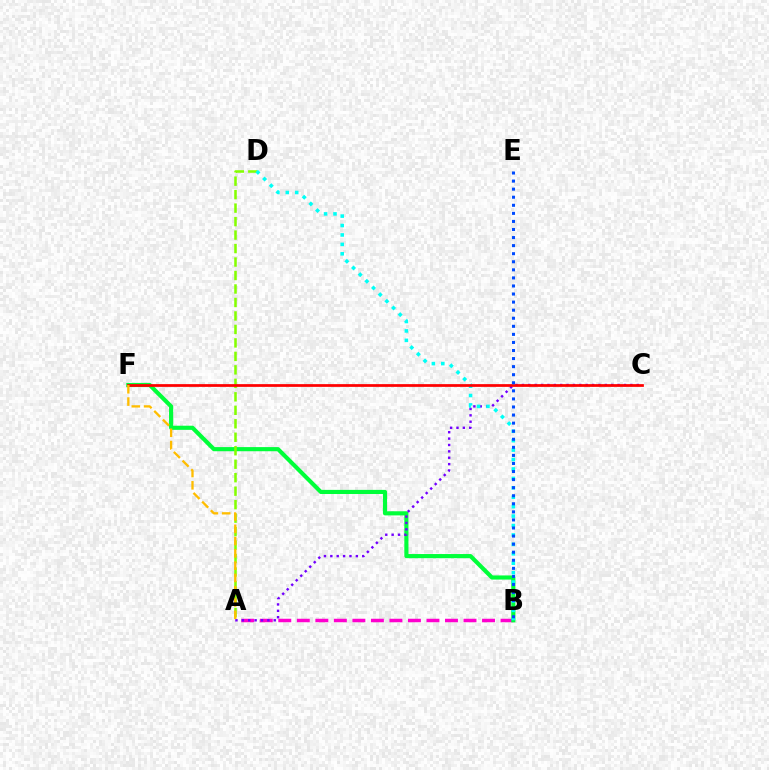{('A', 'B'): [{'color': '#ff00cf', 'line_style': 'dashed', 'thickness': 2.52}], ('B', 'F'): [{'color': '#00ff39', 'line_style': 'solid', 'thickness': 2.98}], ('A', 'C'): [{'color': '#7200ff', 'line_style': 'dotted', 'thickness': 1.73}], ('A', 'D'): [{'color': '#84ff00', 'line_style': 'dashed', 'thickness': 1.83}], ('B', 'D'): [{'color': '#00fff6', 'line_style': 'dotted', 'thickness': 2.56}], ('C', 'F'): [{'color': '#ff0000', 'line_style': 'solid', 'thickness': 1.97}], ('B', 'E'): [{'color': '#004bff', 'line_style': 'dotted', 'thickness': 2.19}], ('A', 'F'): [{'color': '#ffbd00', 'line_style': 'dashed', 'thickness': 1.67}]}